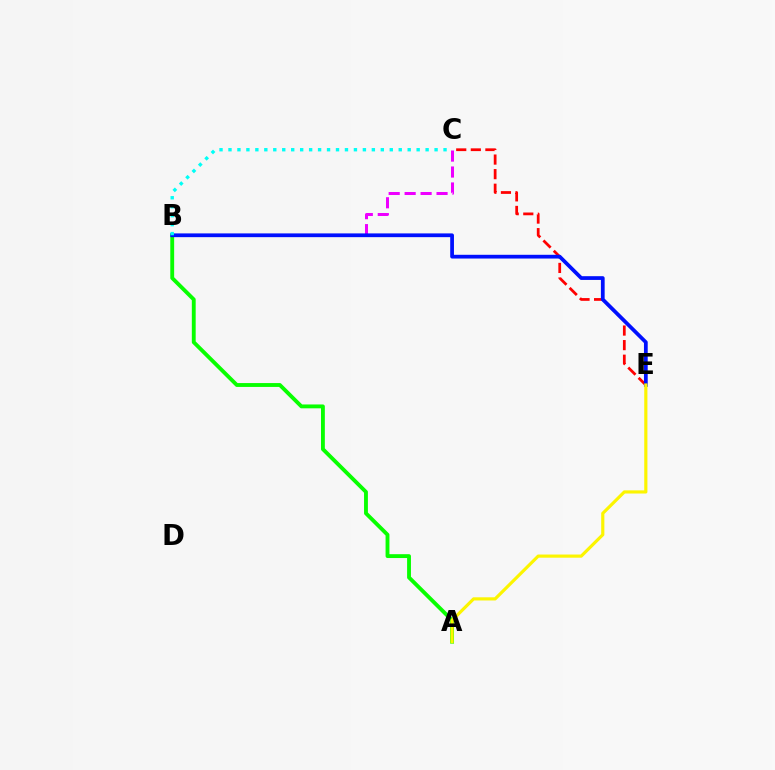{('C', 'E'): [{'color': '#ff0000', 'line_style': 'dashed', 'thickness': 1.98}], ('A', 'B'): [{'color': '#08ff00', 'line_style': 'solid', 'thickness': 2.78}], ('B', 'C'): [{'color': '#ee00ff', 'line_style': 'dashed', 'thickness': 2.17}, {'color': '#00fff6', 'line_style': 'dotted', 'thickness': 2.43}], ('B', 'E'): [{'color': '#0010ff', 'line_style': 'solid', 'thickness': 2.7}], ('A', 'E'): [{'color': '#fcf500', 'line_style': 'solid', 'thickness': 2.28}]}